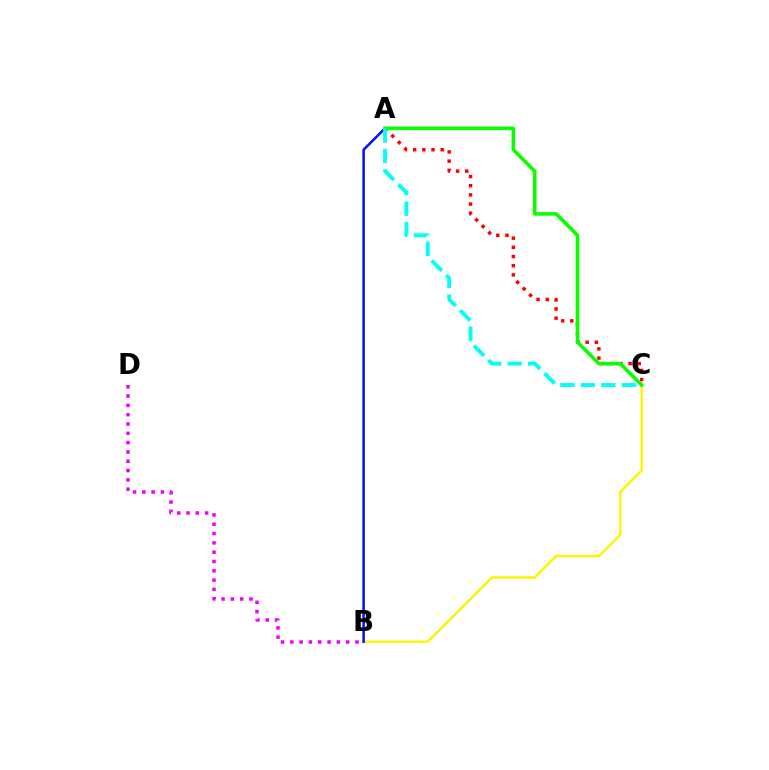{('A', 'C'): [{'color': '#ff0000', 'line_style': 'dotted', 'thickness': 2.5}, {'color': '#08ff00', 'line_style': 'solid', 'thickness': 2.57}, {'color': '#00fff6', 'line_style': 'dashed', 'thickness': 2.79}], ('B', 'C'): [{'color': '#fcf500', 'line_style': 'solid', 'thickness': 1.76}], ('A', 'B'): [{'color': '#0010ff', 'line_style': 'solid', 'thickness': 1.8}], ('B', 'D'): [{'color': '#ee00ff', 'line_style': 'dotted', 'thickness': 2.53}]}